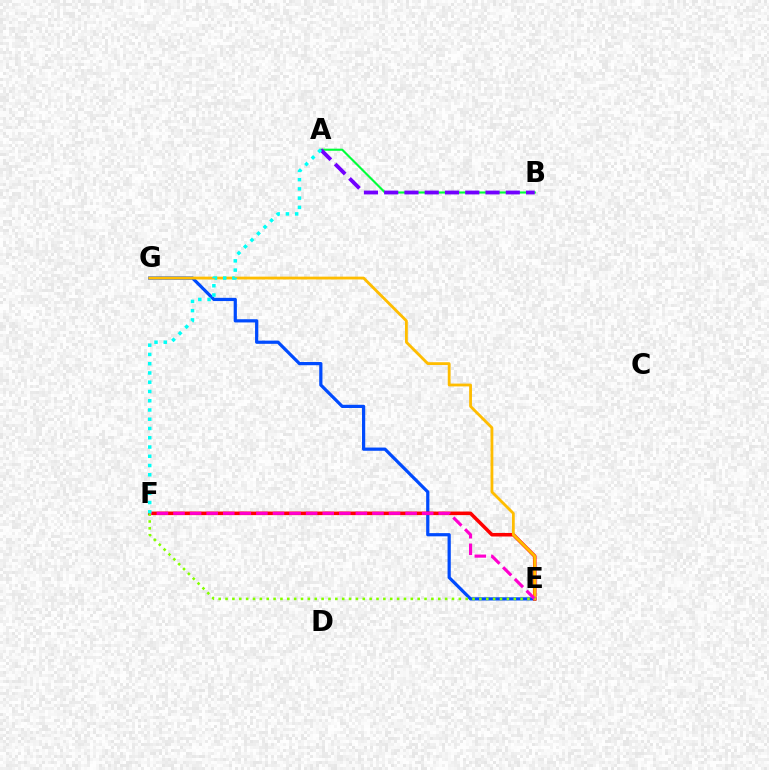{('E', 'G'): [{'color': '#004bff', 'line_style': 'solid', 'thickness': 2.31}, {'color': '#ffbd00', 'line_style': 'solid', 'thickness': 2.02}], ('E', 'F'): [{'color': '#ff0000', 'line_style': 'solid', 'thickness': 2.56}, {'color': '#ff00cf', 'line_style': 'dashed', 'thickness': 2.25}, {'color': '#84ff00', 'line_style': 'dotted', 'thickness': 1.86}], ('A', 'B'): [{'color': '#00ff39', 'line_style': 'solid', 'thickness': 1.53}, {'color': '#7200ff', 'line_style': 'dashed', 'thickness': 2.75}], ('A', 'F'): [{'color': '#00fff6', 'line_style': 'dotted', 'thickness': 2.51}]}